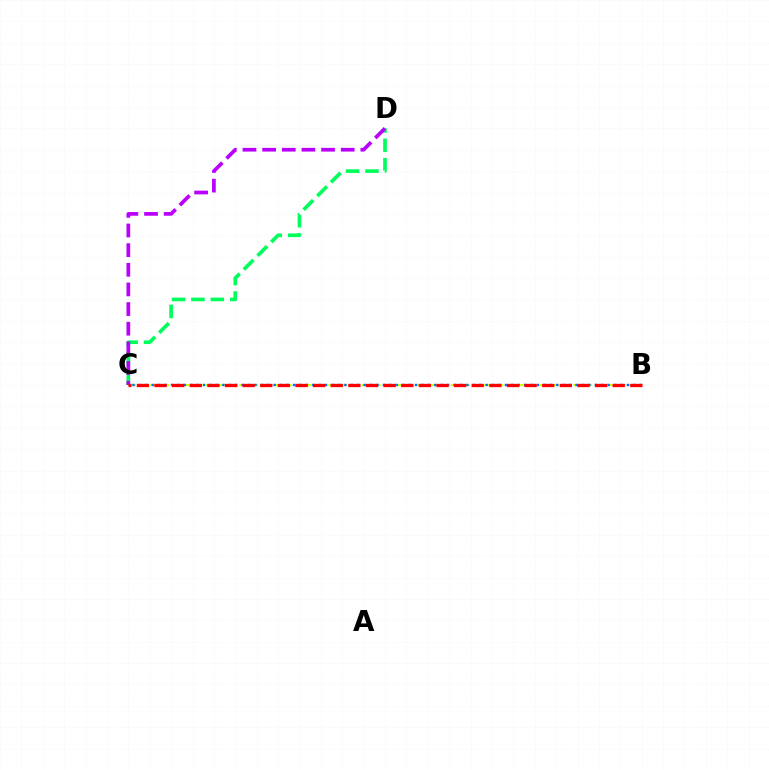{('C', 'D'): [{'color': '#00ff5c', 'line_style': 'dashed', 'thickness': 2.64}, {'color': '#b900ff', 'line_style': 'dashed', 'thickness': 2.67}], ('B', 'C'): [{'color': '#d1ff00', 'line_style': 'dashed', 'thickness': 1.51}, {'color': '#0074ff', 'line_style': 'dotted', 'thickness': 1.74}, {'color': '#ff0000', 'line_style': 'dashed', 'thickness': 2.39}]}